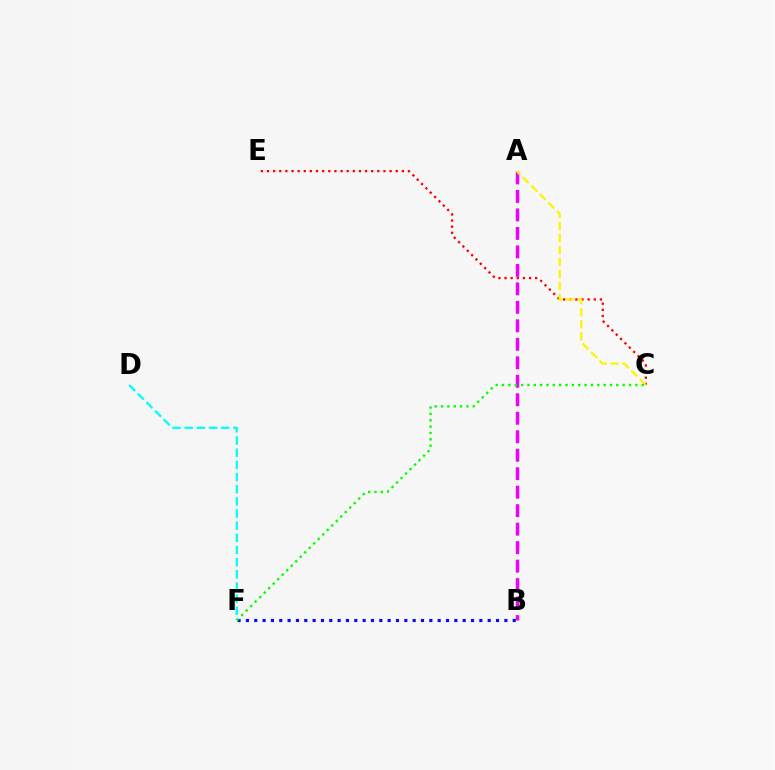{('C', 'E'): [{'color': '#ff0000', 'line_style': 'dotted', 'thickness': 1.67}], ('D', 'F'): [{'color': '#00fff6', 'line_style': 'dashed', 'thickness': 1.65}], ('A', 'B'): [{'color': '#ee00ff', 'line_style': 'dashed', 'thickness': 2.51}], ('B', 'F'): [{'color': '#0010ff', 'line_style': 'dotted', 'thickness': 2.27}], ('A', 'C'): [{'color': '#fcf500', 'line_style': 'dashed', 'thickness': 1.63}], ('C', 'F'): [{'color': '#08ff00', 'line_style': 'dotted', 'thickness': 1.72}]}